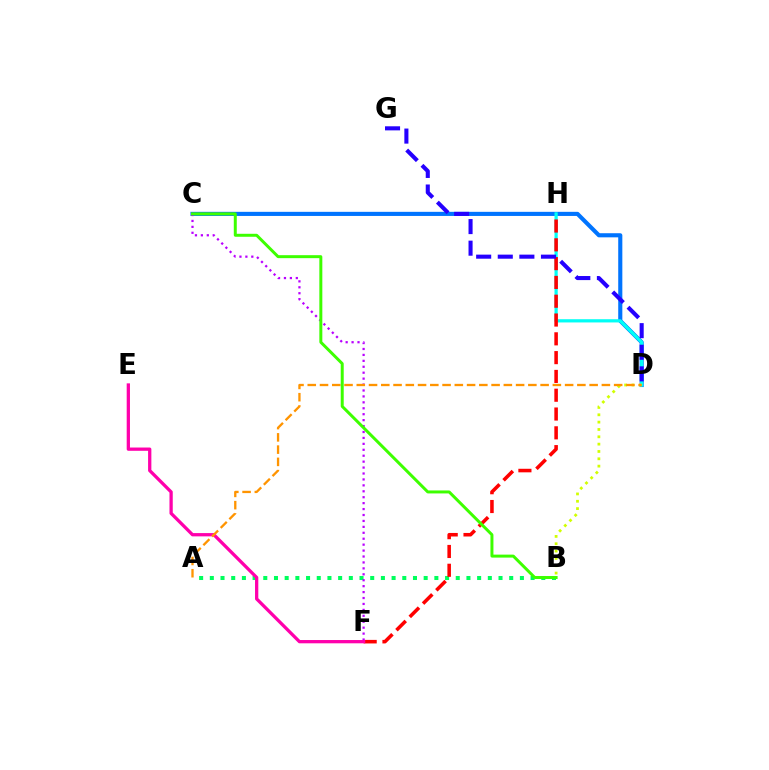{('A', 'B'): [{'color': '#00ff5c', 'line_style': 'dotted', 'thickness': 2.91}], ('C', 'D'): [{'color': '#0074ff', 'line_style': 'solid', 'thickness': 2.96}], ('D', 'H'): [{'color': '#00fff6', 'line_style': 'solid', 'thickness': 2.32}], ('B', 'D'): [{'color': '#d1ff00', 'line_style': 'dotted', 'thickness': 1.99}], ('F', 'H'): [{'color': '#ff0000', 'line_style': 'dashed', 'thickness': 2.55}], ('C', 'F'): [{'color': '#b900ff', 'line_style': 'dotted', 'thickness': 1.61}], ('E', 'F'): [{'color': '#ff00ac', 'line_style': 'solid', 'thickness': 2.36}], ('D', 'G'): [{'color': '#2500ff', 'line_style': 'dashed', 'thickness': 2.93}], ('A', 'D'): [{'color': '#ff9400', 'line_style': 'dashed', 'thickness': 1.66}], ('B', 'C'): [{'color': '#3dff00', 'line_style': 'solid', 'thickness': 2.15}]}